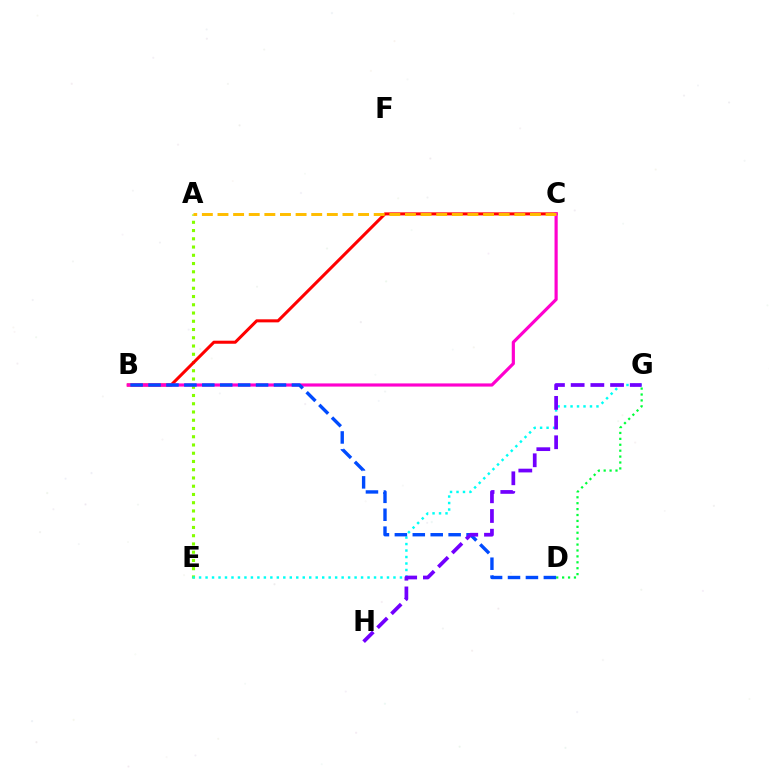{('A', 'E'): [{'color': '#84ff00', 'line_style': 'dotted', 'thickness': 2.24}], ('E', 'G'): [{'color': '#00fff6', 'line_style': 'dotted', 'thickness': 1.76}], ('D', 'G'): [{'color': '#00ff39', 'line_style': 'dotted', 'thickness': 1.61}], ('B', 'C'): [{'color': '#ff0000', 'line_style': 'solid', 'thickness': 2.19}, {'color': '#ff00cf', 'line_style': 'solid', 'thickness': 2.29}], ('B', 'D'): [{'color': '#004bff', 'line_style': 'dashed', 'thickness': 2.43}], ('A', 'C'): [{'color': '#ffbd00', 'line_style': 'dashed', 'thickness': 2.12}], ('G', 'H'): [{'color': '#7200ff', 'line_style': 'dashed', 'thickness': 2.68}]}